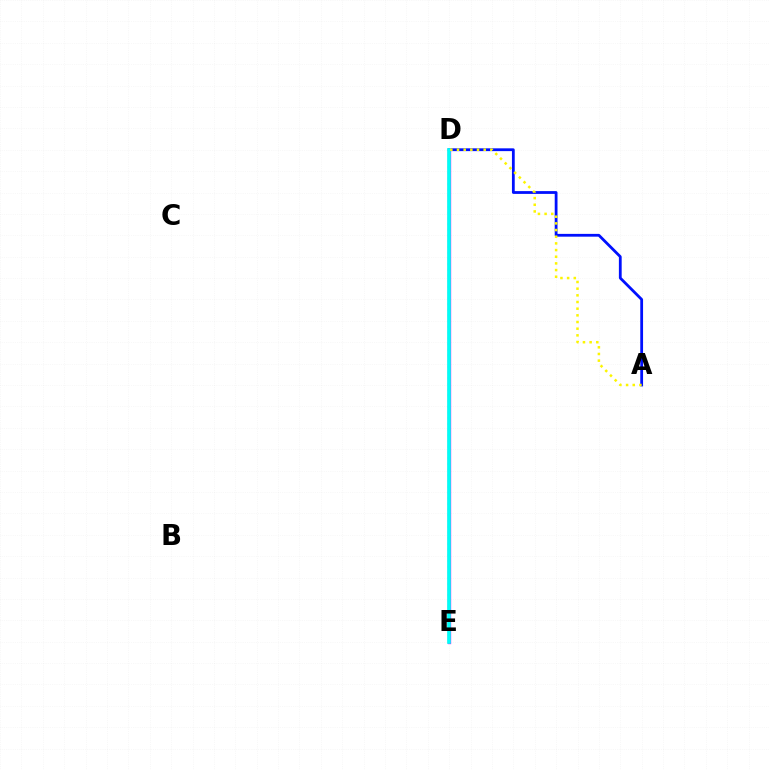{('D', 'E'): [{'color': '#ff0000', 'line_style': 'dotted', 'thickness': 1.55}, {'color': '#08ff00', 'line_style': 'solid', 'thickness': 2.0}, {'color': '#ee00ff', 'line_style': 'solid', 'thickness': 2.4}, {'color': '#00fff6', 'line_style': 'solid', 'thickness': 2.62}], ('A', 'D'): [{'color': '#0010ff', 'line_style': 'solid', 'thickness': 2.01}, {'color': '#fcf500', 'line_style': 'dotted', 'thickness': 1.81}]}